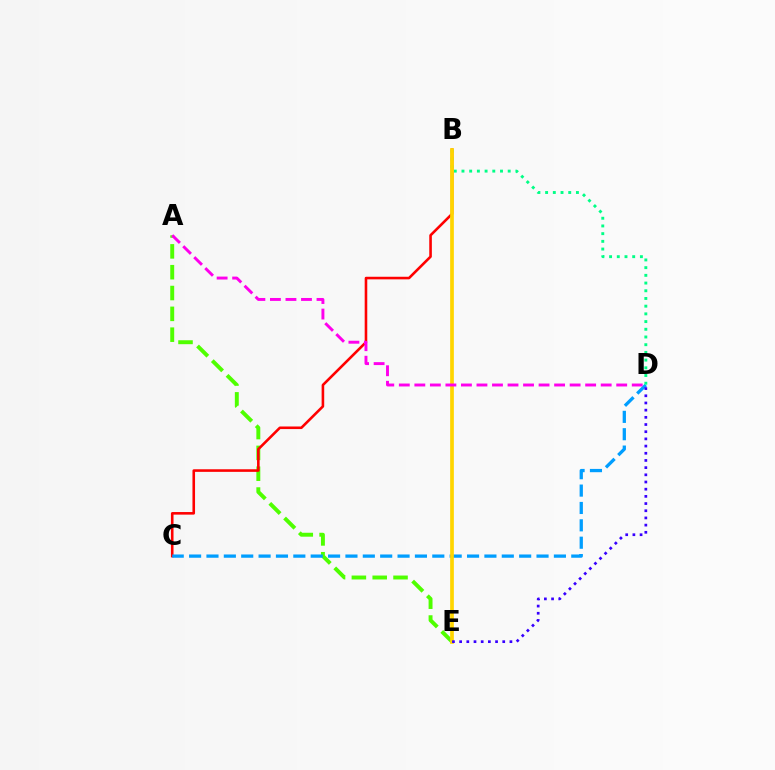{('A', 'E'): [{'color': '#4fff00', 'line_style': 'dashed', 'thickness': 2.83}], ('B', 'C'): [{'color': '#ff0000', 'line_style': 'solid', 'thickness': 1.86}], ('C', 'D'): [{'color': '#009eff', 'line_style': 'dashed', 'thickness': 2.36}], ('B', 'D'): [{'color': '#00ff86', 'line_style': 'dotted', 'thickness': 2.09}], ('B', 'E'): [{'color': '#ffd500', 'line_style': 'solid', 'thickness': 2.67}], ('D', 'E'): [{'color': '#3700ff', 'line_style': 'dotted', 'thickness': 1.95}], ('A', 'D'): [{'color': '#ff00ed', 'line_style': 'dashed', 'thickness': 2.11}]}